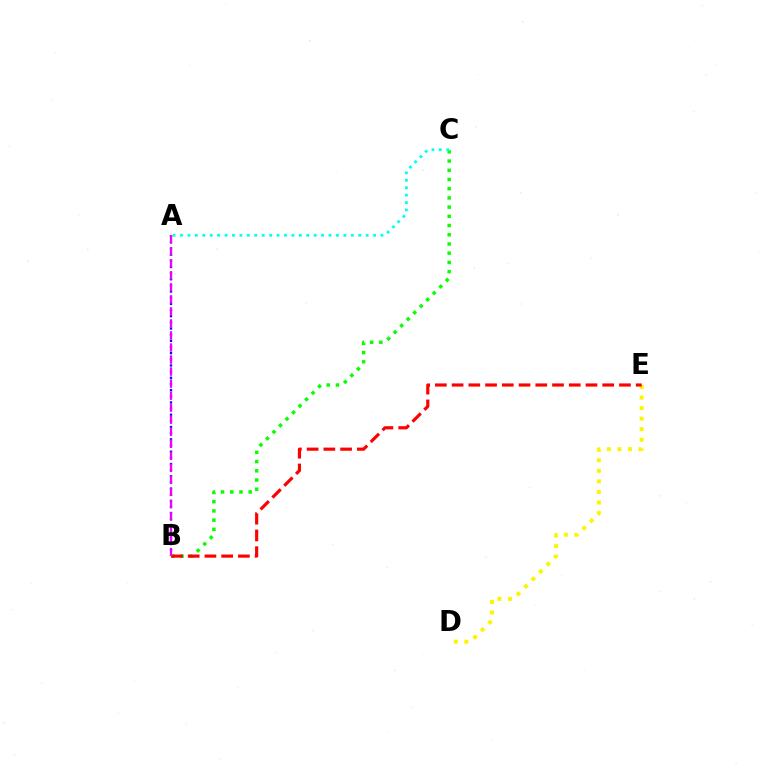{('B', 'C'): [{'color': '#08ff00', 'line_style': 'dotted', 'thickness': 2.5}], ('A', 'B'): [{'color': '#0010ff', 'line_style': 'dotted', 'thickness': 1.67}, {'color': '#ee00ff', 'line_style': 'dashed', 'thickness': 1.63}], ('A', 'C'): [{'color': '#00fff6', 'line_style': 'dotted', 'thickness': 2.02}], ('D', 'E'): [{'color': '#fcf500', 'line_style': 'dotted', 'thickness': 2.87}], ('B', 'E'): [{'color': '#ff0000', 'line_style': 'dashed', 'thickness': 2.27}]}